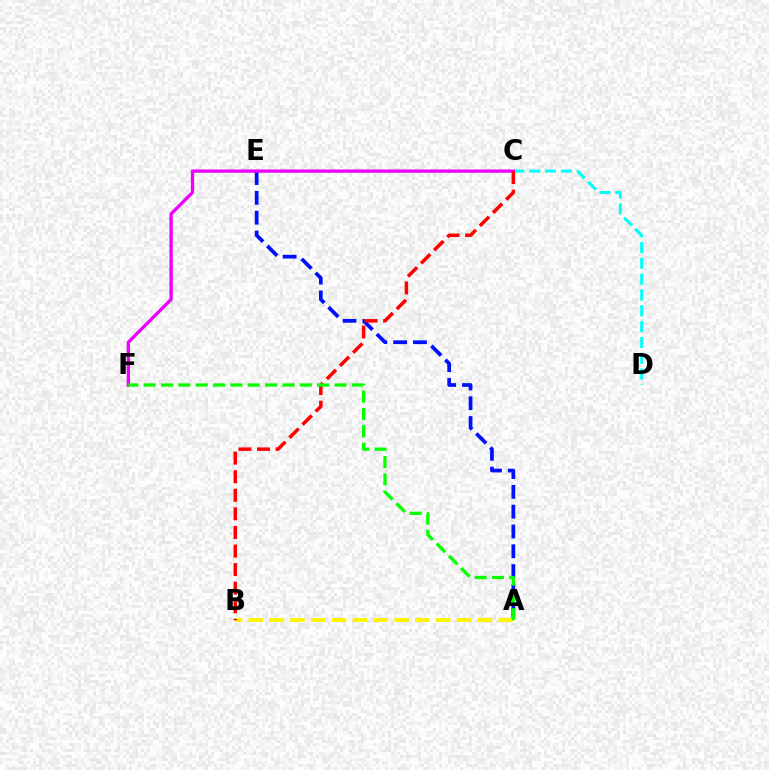{('A', 'B'): [{'color': '#fcf500', 'line_style': 'dashed', 'thickness': 2.83}], ('A', 'E'): [{'color': '#0010ff', 'line_style': 'dashed', 'thickness': 2.69}], ('C', 'D'): [{'color': '#00fff6', 'line_style': 'dashed', 'thickness': 2.15}], ('C', 'F'): [{'color': '#ee00ff', 'line_style': 'solid', 'thickness': 2.37}], ('B', 'C'): [{'color': '#ff0000', 'line_style': 'dashed', 'thickness': 2.52}], ('A', 'F'): [{'color': '#08ff00', 'line_style': 'dashed', 'thickness': 2.36}]}